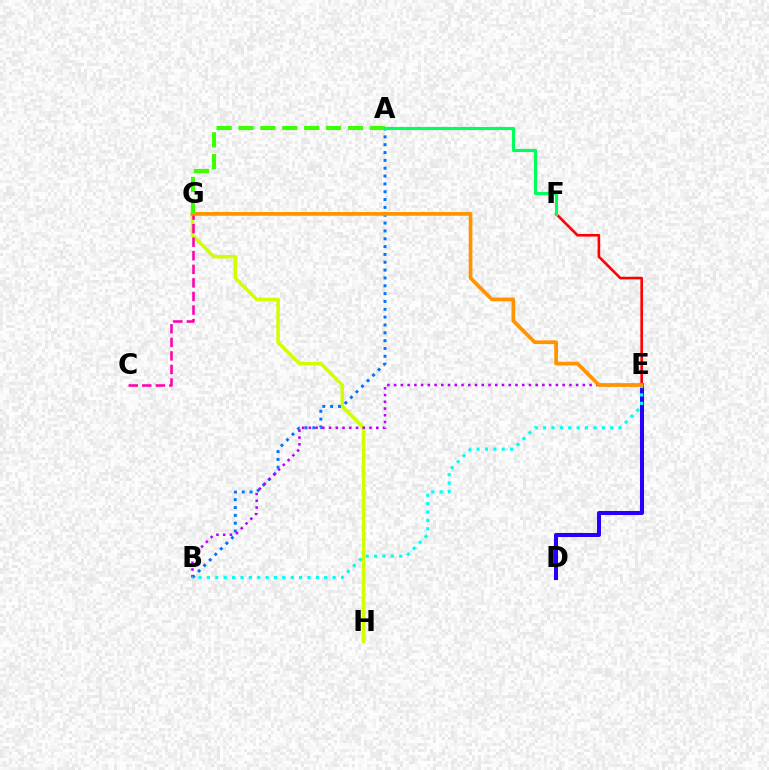{('G', 'H'): [{'color': '#d1ff00', 'line_style': 'solid', 'thickness': 2.52}], ('A', 'B'): [{'color': '#0074ff', 'line_style': 'dotted', 'thickness': 2.13}], ('D', 'E'): [{'color': '#2500ff', 'line_style': 'solid', 'thickness': 2.91}], ('E', 'F'): [{'color': '#ff0000', 'line_style': 'solid', 'thickness': 1.88}], ('B', 'E'): [{'color': '#b900ff', 'line_style': 'dotted', 'thickness': 1.83}, {'color': '#00fff6', 'line_style': 'dotted', 'thickness': 2.28}], ('C', 'G'): [{'color': '#ff00ac', 'line_style': 'dashed', 'thickness': 1.84}], ('E', 'G'): [{'color': '#ff9400', 'line_style': 'solid', 'thickness': 2.68}], ('A', 'G'): [{'color': '#3dff00', 'line_style': 'dashed', 'thickness': 2.97}], ('A', 'F'): [{'color': '#00ff5c', 'line_style': 'solid', 'thickness': 2.26}]}